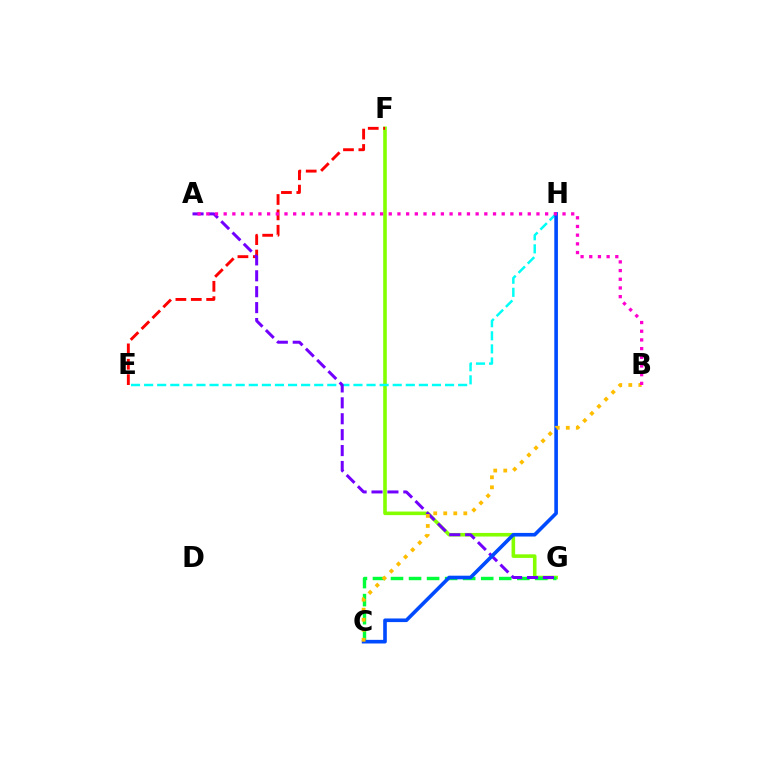{('F', 'G'): [{'color': '#84ff00', 'line_style': 'solid', 'thickness': 2.59}], ('E', 'H'): [{'color': '#00fff6', 'line_style': 'dashed', 'thickness': 1.78}], ('C', 'G'): [{'color': '#00ff39', 'line_style': 'dashed', 'thickness': 2.45}], ('E', 'F'): [{'color': '#ff0000', 'line_style': 'dashed', 'thickness': 2.09}], ('A', 'G'): [{'color': '#7200ff', 'line_style': 'dashed', 'thickness': 2.16}], ('C', 'H'): [{'color': '#004bff', 'line_style': 'solid', 'thickness': 2.61}], ('B', 'C'): [{'color': '#ffbd00', 'line_style': 'dotted', 'thickness': 2.72}], ('A', 'B'): [{'color': '#ff00cf', 'line_style': 'dotted', 'thickness': 2.36}]}